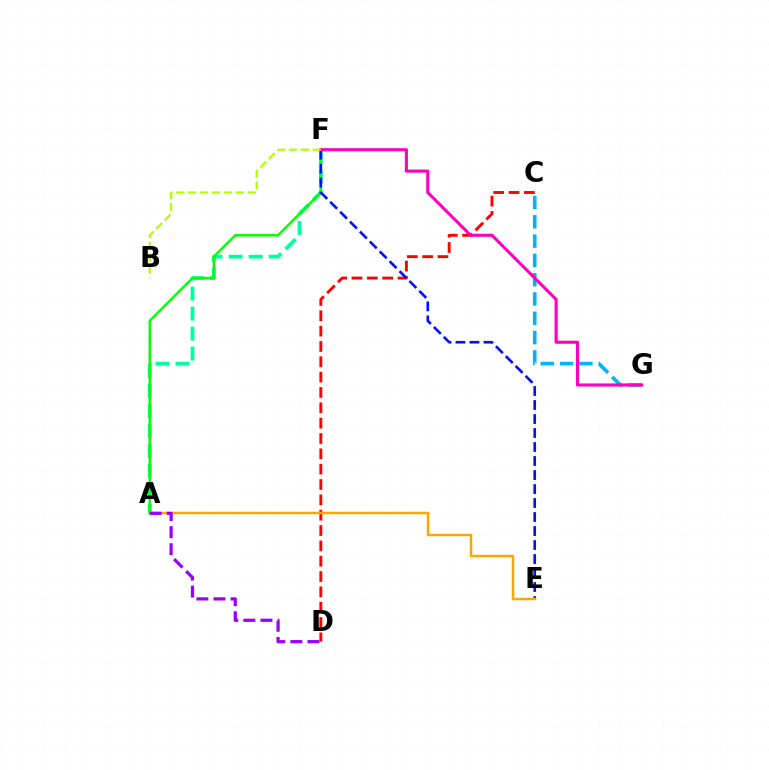{('A', 'F'): [{'color': '#00ff9d', 'line_style': 'dashed', 'thickness': 2.72}, {'color': '#08ff00', 'line_style': 'solid', 'thickness': 1.77}], ('C', 'G'): [{'color': '#00b5ff', 'line_style': 'dashed', 'thickness': 2.62}], ('C', 'D'): [{'color': '#ff0000', 'line_style': 'dashed', 'thickness': 2.08}], ('E', 'F'): [{'color': '#0010ff', 'line_style': 'dashed', 'thickness': 1.9}], ('A', 'E'): [{'color': '#ffa500', 'line_style': 'solid', 'thickness': 1.78}], ('A', 'D'): [{'color': '#9b00ff', 'line_style': 'dashed', 'thickness': 2.32}], ('F', 'G'): [{'color': '#ff00bd', 'line_style': 'solid', 'thickness': 2.24}], ('B', 'F'): [{'color': '#b3ff00', 'line_style': 'dashed', 'thickness': 1.62}]}